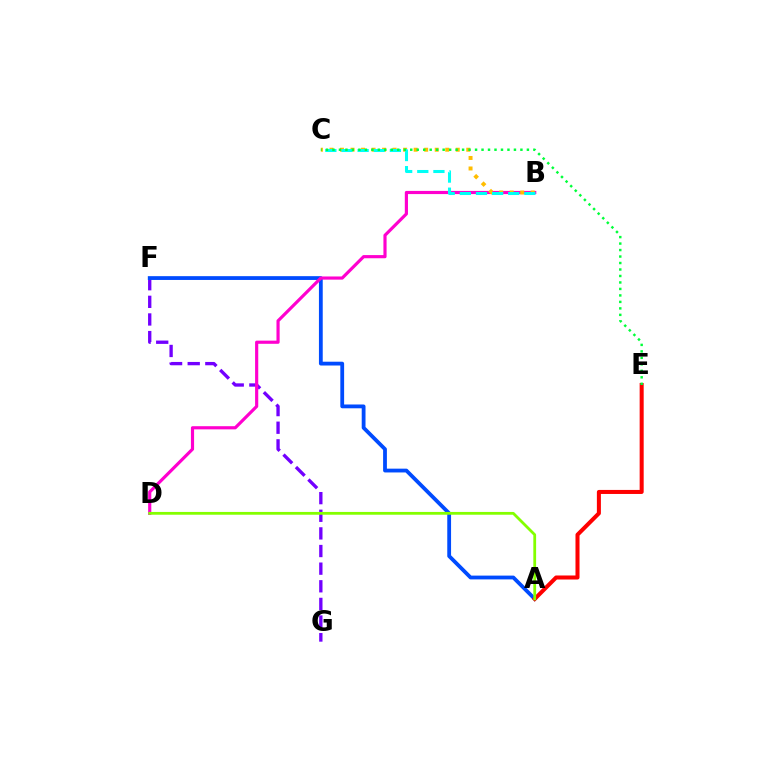{('F', 'G'): [{'color': '#7200ff', 'line_style': 'dashed', 'thickness': 2.39}], ('A', 'F'): [{'color': '#004bff', 'line_style': 'solid', 'thickness': 2.73}], ('B', 'D'): [{'color': '#ff00cf', 'line_style': 'solid', 'thickness': 2.28}], ('A', 'E'): [{'color': '#ff0000', 'line_style': 'solid', 'thickness': 2.9}], ('B', 'C'): [{'color': '#ffbd00', 'line_style': 'dotted', 'thickness': 2.86}, {'color': '#00fff6', 'line_style': 'dashed', 'thickness': 2.19}], ('C', 'E'): [{'color': '#00ff39', 'line_style': 'dotted', 'thickness': 1.76}], ('A', 'D'): [{'color': '#84ff00', 'line_style': 'solid', 'thickness': 2.0}]}